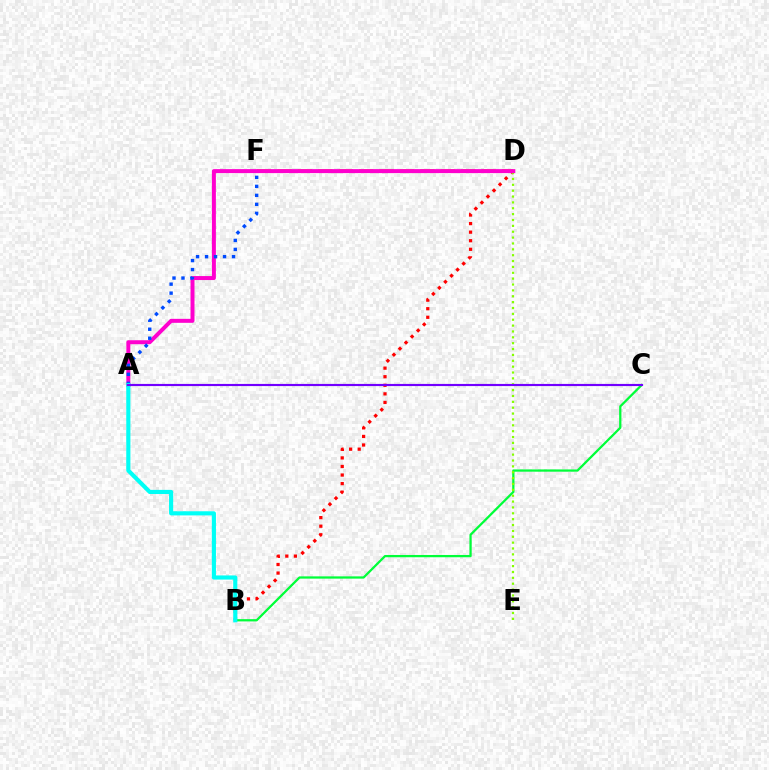{('D', 'F'): [{'color': '#ffbd00', 'line_style': 'dashed', 'thickness': 2.77}], ('B', 'C'): [{'color': '#00ff39', 'line_style': 'solid', 'thickness': 1.63}], ('B', 'D'): [{'color': '#ff0000', 'line_style': 'dotted', 'thickness': 2.33}], ('D', 'E'): [{'color': '#84ff00', 'line_style': 'dotted', 'thickness': 1.59}], ('A', 'D'): [{'color': '#ff00cf', 'line_style': 'solid', 'thickness': 2.87}], ('A', 'F'): [{'color': '#004bff', 'line_style': 'dotted', 'thickness': 2.44}], ('A', 'B'): [{'color': '#00fff6', 'line_style': 'solid', 'thickness': 2.98}], ('A', 'C'): [{'color': '#7200ff', 'line_style': 'solid', 'thickness': 1.55}]}